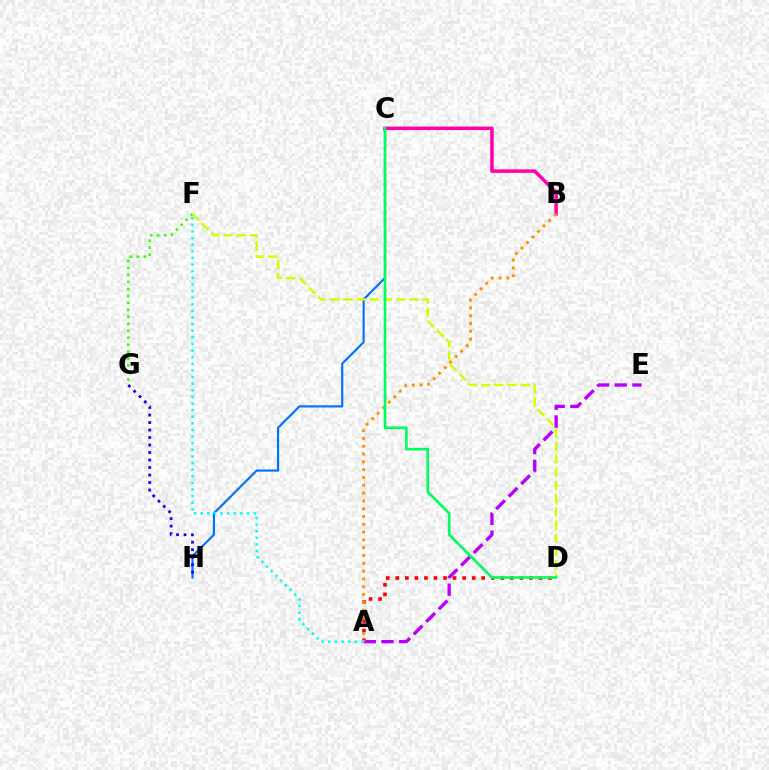{('A', 'D'): [{'color': '#ff0000', 'line_style': 'dotted', 'thickness': 2.59}], ('F', 'G'): [{'color': '#3dff00', 'line_style': 'dotted', 'thickness': 1.89}], ('A', 'E'): [{'color': '#b900ff', 'line_style': 'dashed', 'thickness': 2.41}], ('B', 'C'): [{'color': '#ff00ac', 'line_style': 'solid', 'thickness': 2.52}], ('C', 'H'): [{'color': '#0074ff', 'line_style': 'solid', 'thickness': 1.57}], ('A', 'B'): [{'color': '#ff9400', 'line_style': 'dotted', 'thickness': 2.12}], ('G', 'H'): [{'color': '#2500ff', 'line_style': 'dotted', 'thickness': 2.04}], ('D', 'F'): [{'color': '#d1ff00', 'line_style': 'dashed', 'thickness': 1.79}], ('C', 'D'): [{'color': '#00ff5c', 'line_style': 'solid', 'thickness': 1.91}], ('A', 'F'): [{'color': '#00fff6', 'line_style': 'dotted', 'thickness': 1.8}]}